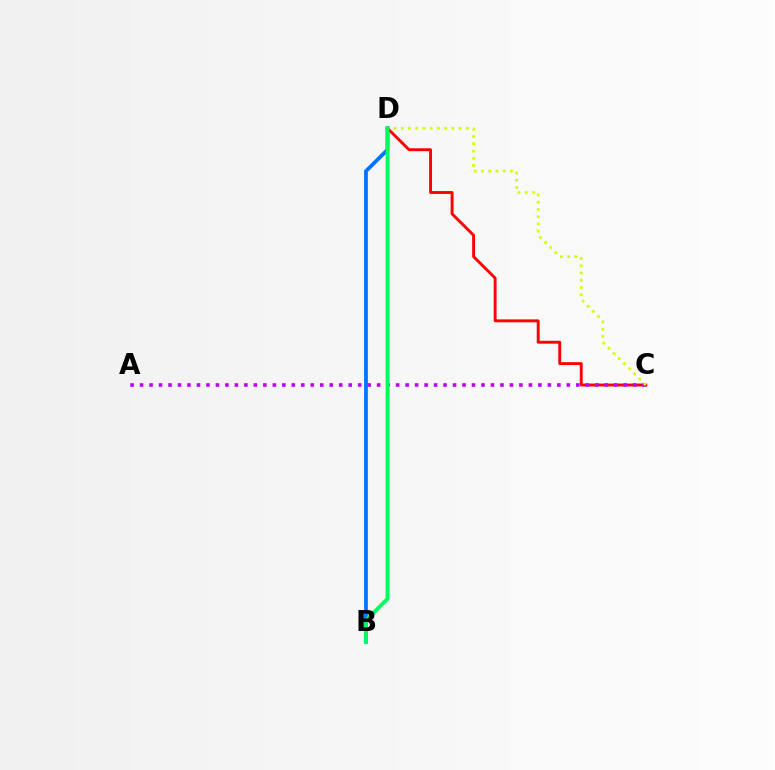{('C', 'D'): [{'color': '#ff0000', 'line_style': 'solid', 'thickness': 2.08}, {'color': '#d1ff00', 'line_style': 'dotted', 'thickness': 1.97}], ('A', 'C'): [{'color': '#b900ff', 'line_style': 'dotted', 'thickness': 2.58}], ('B', 'D'): [{'color': '#0074ff', 'line_style': 'solid', 'thickness': 2.71}, {'color': '#00ff5c', 'line_style': 'solid', 'thickness': 2.75}]}